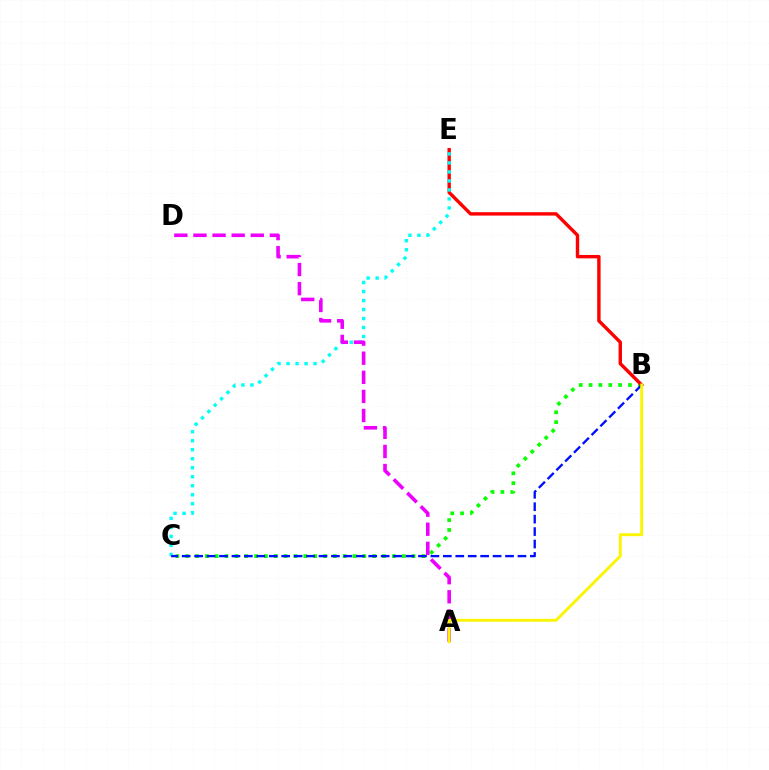{('B', 'C'): [{'color': '#08ff00', 'line_style': 'dotted', 'thickness': 2.67}, {'color': '#0010ff', 'line_style': 'dashed', 'thickness': 1.69}], ('B', 'E'): [{'color': '#ff0000', 'line_style': 'solid', 'thickness': 2.45}], ('C', 'E'): [{'color': '#00fff6', 'line_style': 'dotted', 'thickness': 2.45}], ('A', 'D'): [{'color': '#ee00ff', 'line_style': 'dashed', 'thickness': 2.6}], ('A', 'B'): [{'color': '#fcf500', 'line_style': 'solid', 'thickness': 2.08}]}